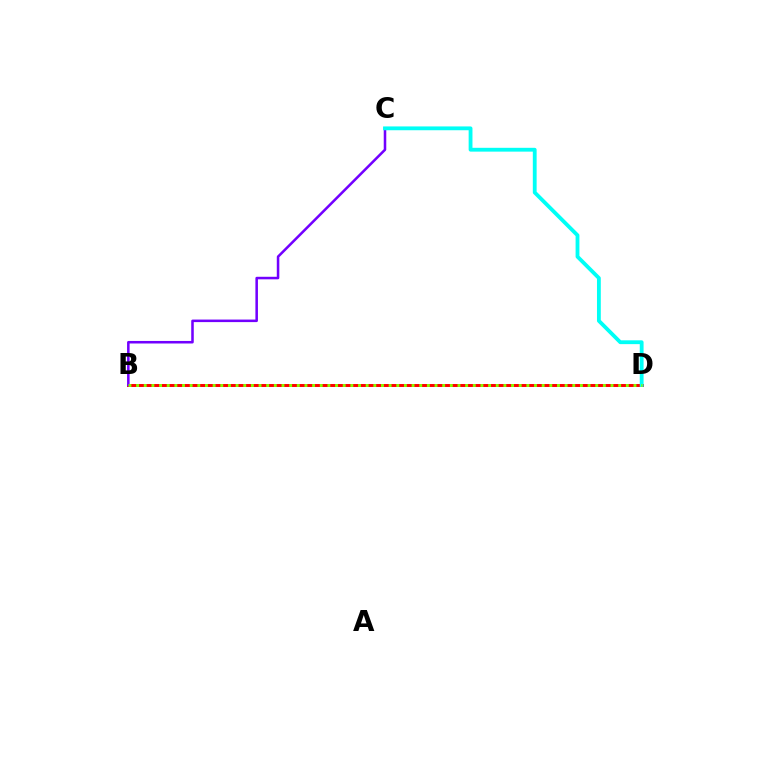{('B', 'D'): [{'color': '#ff0000', 'line_style': 'solid', 'thickness': 2.13}, {'color': '#84ff00', 'line_style': 'dotted', 'thickness': 2.08}], ('B', 'C'): [{'color': '#7200ff', 'line_style': 'solid', 'thickness': 1.83}], ('C', 'D'): [{'color': '#00fff6', 'line_style': 'solid', 'thickness': 2.75}]}